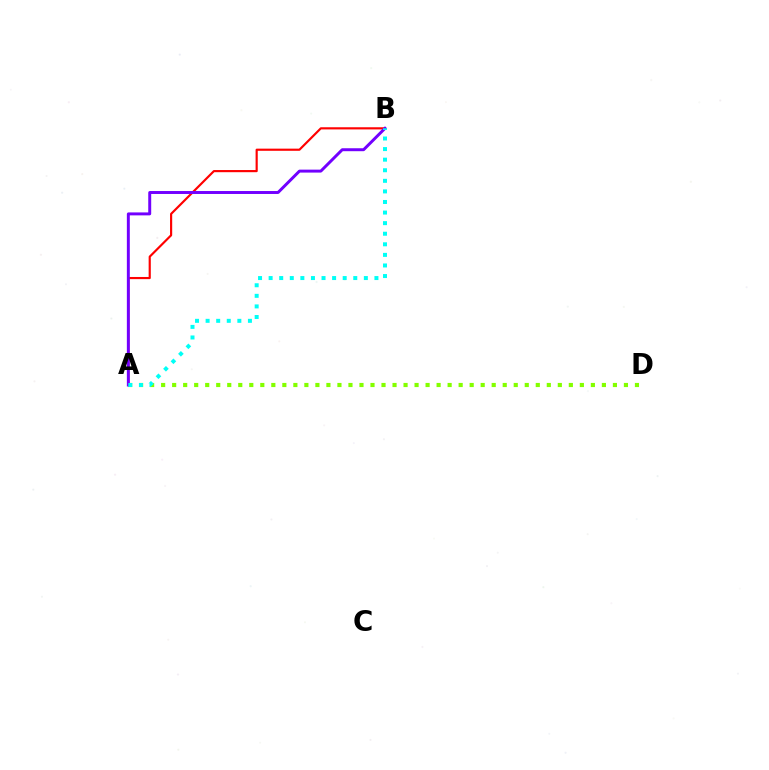{('A', 'B'): [{'color': '#ff0000', 'line_style': 'solid', 'thickness': 1.55}, {'color': '#7200ff', 'line_style': 'solid', 'thickness': 2.13}, {'color': '#00fff6', 'line_style': 'dotted', 'thickness': 2.87}], ('A', 'D'): [{'color': '#84ff00', 'line_style': 'dotted', 'thickness': 2.99}]}